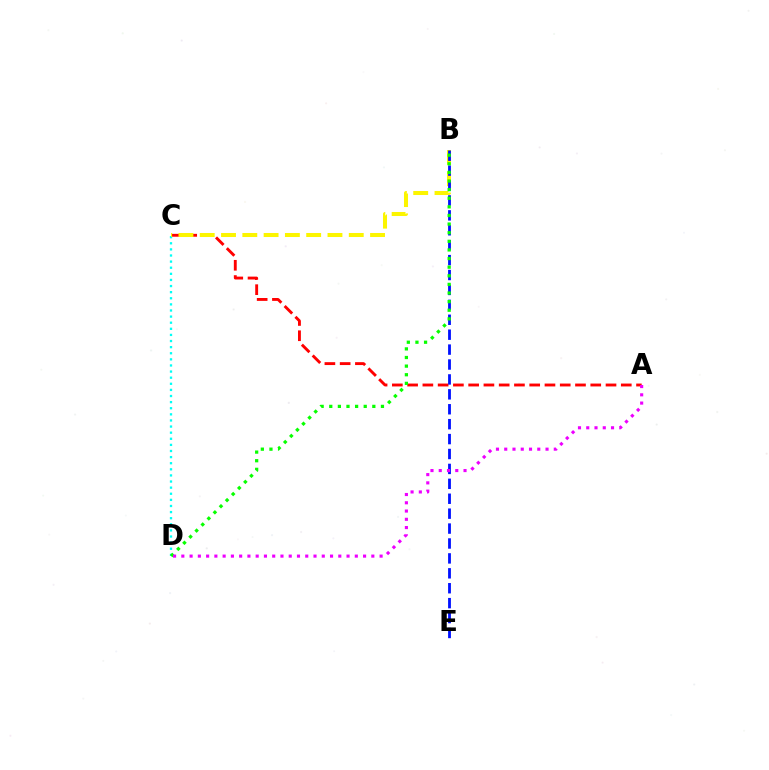{('A', 'C'): [{'color': '#ff0000', 'line_style': 'dashed', 'thickness': 2.07}], ('C', 'D'): [{'color': '#00fff6', 'line_style': 'dotted', 'thickness': 1.66}], ('B', 'C'): [{'color': '#fcf500', 'line_style': 'dashed', 'thickness': 2.89}], ('B', 'E'): [{'color': '#0010ff', 'line_style': 'dashed', 'thickness': 2.03}], ('B', 'D'): [{'color': '#08ff00', 'line_style': 'dotted', 'thickness': 2.34}], ('A', 'D'): [{'color': '#ee00ff', 'line_style': 'dotted', 'thickness': 2.24}]}